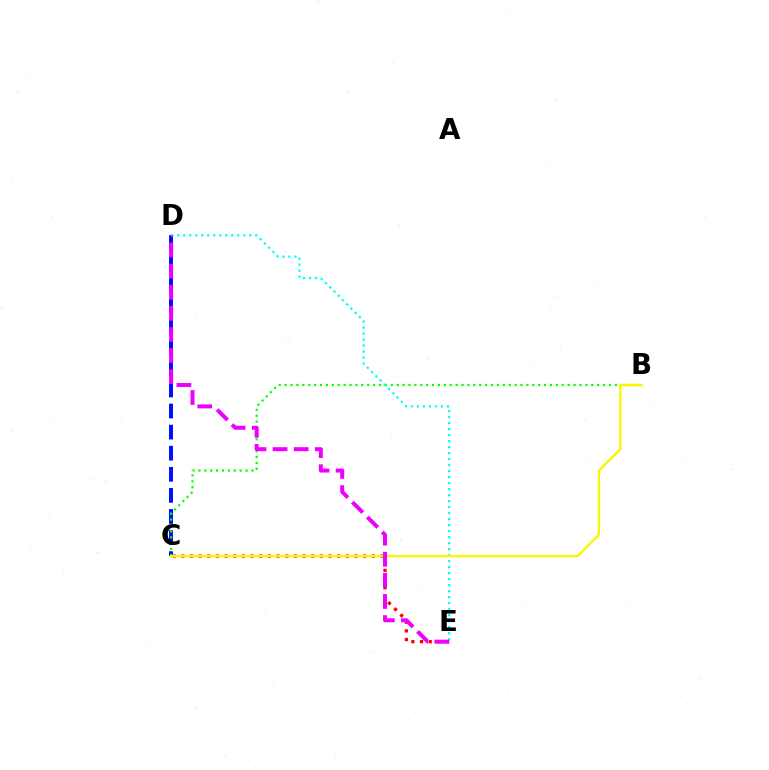{('C', 'D'): [{'color': '#0010ff', 'line_style': 'dashed', 'thickness': 2.86}], ('C', 'E'): [{'color': '#ff0000', 'line_style': 'dotted', 'thickness': 2.35}], ('B', 'C'): [{'color': '#08ff00', 'line_style': 'dotted', 'thickness': 1.6}, {'color': '#fcf500', 'line_style': 'solid', 'thickness': 1.71}], ('D', 'E'): [{'color': '#00fff6', 'line_style': 'dotted', 'thickness': 1.63}, {'color': '#ee00ff', 'line_style': 'dashed', 'thickness': 2.87}]}